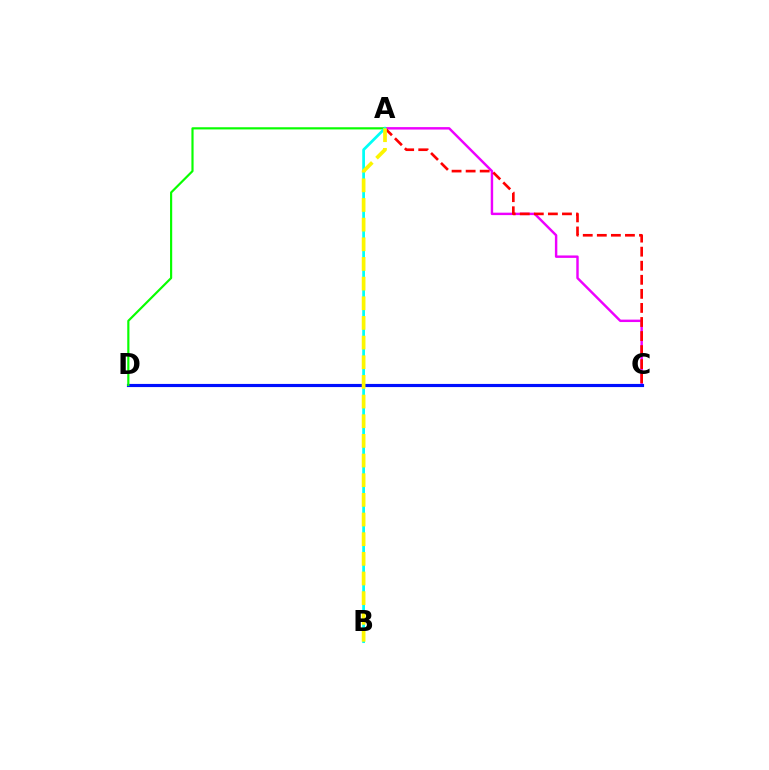{('A', 'C'): [{'color': '#ee00ff', 'line_style': 'solid', 'thickness': 1.75}, {'color': '#ff0000', 'line_style': 'dashed', 'thickness': 1.91}], ('C', 'D'): [{'color': '#0010ff', 'line_style': 'solid', 'thickness': 2.27}], ('A', 'D'): [{'color': '#08ff00', 'line_style': 'solid', 'thickness': 1.57}], ('A', 'B'): [{'color': '#00fff6', 'line_style': 'solid', 'thickness': 1.97}, {'color': '#fcf500', 'line_style': 'dashed', 'thickness': 2.67}]}